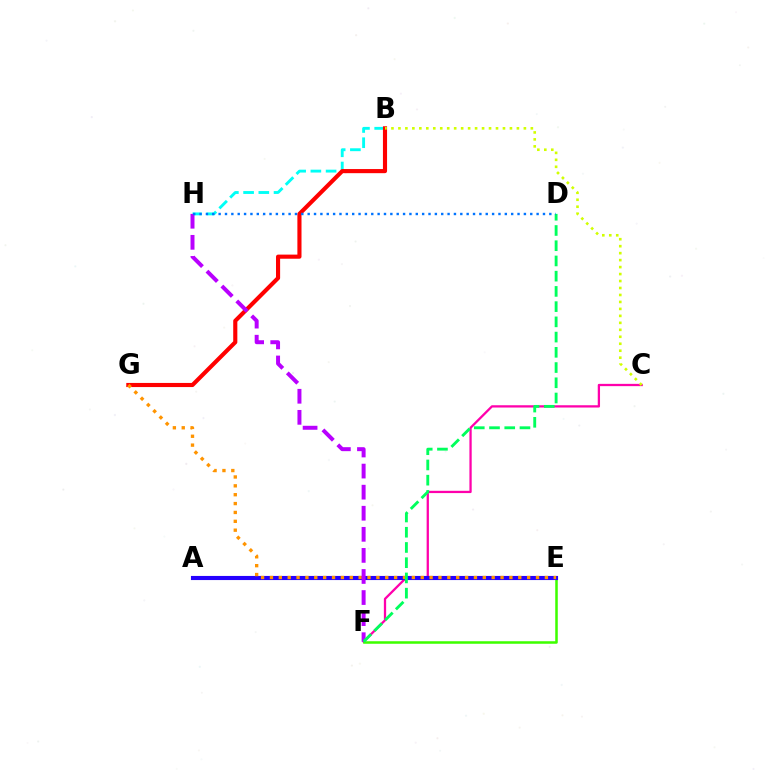{('B', 'H'): [{'color': '#00fff6', 'line_style': 'dashed', 'thickness': 2.07}], ('C', 'F'): [{'color': '#ff00ac', 'line_style': 'solid', 'thickness': 1.64}], ('B', 'G'): [{'color': '#ff0000', 'line_style': 'solid', 'thickness': 2.97}], ('B', 'C'): [{'color': '#d1ff00', 'line_style': 'dotted', 'thickness': 1.89}], ('E', 'F'): [{'color': '#3dff00', 'line_style': 'solid', 'thickness': 1.82}], ('A', 'E'): [{'color': '#2500ff', 'line_style': 'solid', 'thickness': 2.96}], ('E', 'G'): [{'color': '#ff9400', 'line_style': 'dotted', 'thickness': 2.41}], ('F', 'H'): [{'color': '#b900ff', 'line_style': 'dashed', 'thickness': 2.86}], ('D', 'F'): [{'color': '#00ff5c', 'line_style': 'dashed', 'thickness': 2.07}], ('D', 'H'): [{'color': '#0074ff', 'line_style': 'dotted', 'thickness': 1.73}]}